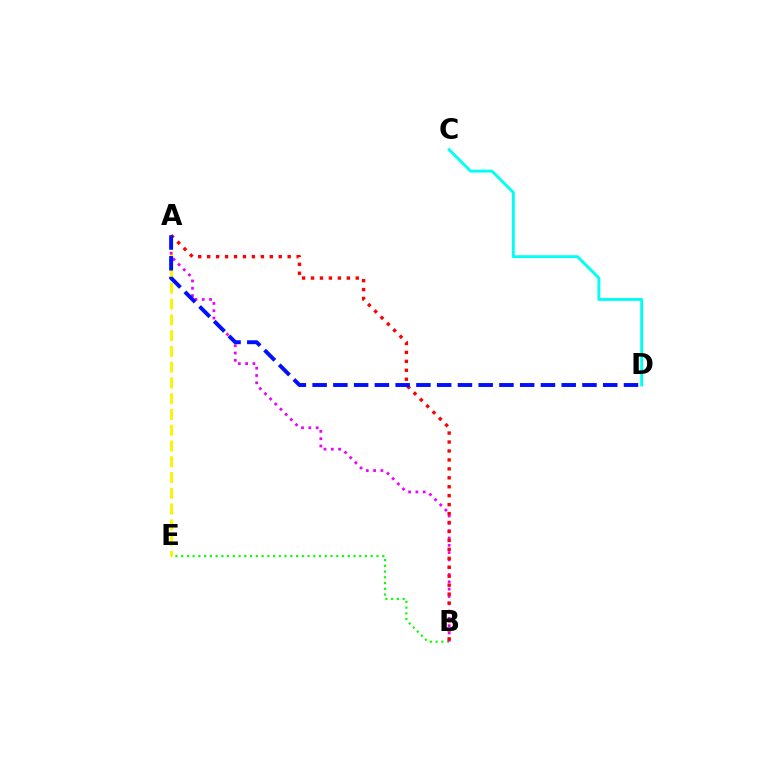{('B', 'E'): [{'color': '#08ff00', 'line_style': 'dotted', 'thickness': 1.56}], ('A', 'E'): [{'color': '#fcf500', 'line_style': 'dashed', 'thickness': 2.14}], ('A', 'B'): [{'color': '#ee00ff', 'line_style': 'dotted', 'thickness': 1.99}, {'color': '#ff0000', 'line_style': 'dotted', 'thickness': 2.43}], ('C', 'D'): [{'color': '#00fff6', 'line_style': 'solid', 'thickness': 2.1}], ('A', 'D'): [{'color': '#0010ff', 'line_style': 'dashed', 'thickness': 2.82}]}